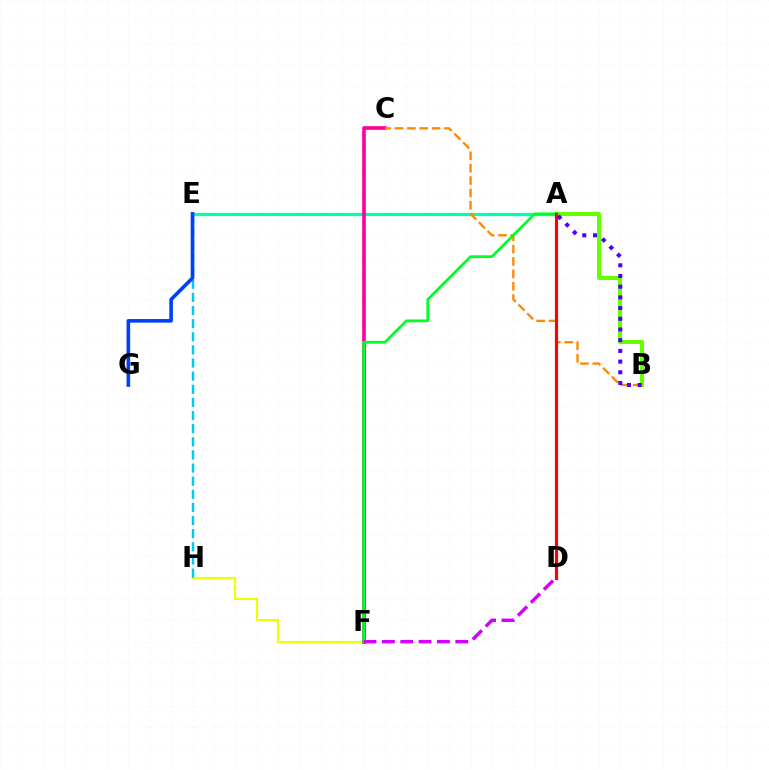{('F', 'H'): [{'color': '#eeff00', 'line_style': 'solid', 'thickness': 1.53}], ('A', 'B'): [{'color': '#66ff00', 'line_style': 'solid', 'thickness': 2.88}, {'color': '#4f00ff', 'line_style': 'dotted', 'thickness': 2.91}], ('A', 'E'): [{'color': '#00ffaf', 'line_style': 'solid', 'thickness': 2.34}], ('C', 'F'): [{'color': '#ff00a0', 'line_style': 'solid', 'thickness': 2.62}], ('E', 'H'): [{'color': '#00c7ff', 'line_style': 'dashed', 'thickness': 1.78}], ('B', 'C'): [{'color': '#ff8800', 'line_style': 'dashed', 'thickness': 1.68}], ('A', 'F'): [{'color': '#00ff27', 'line_style': 'solid', 'thickness': 1.98}], ('D', 'F'): [{'color': '#d600ff', 'line_style': 'dashed', 'thickness': 2.49}], ('E', 'G'): [{'color': '#003fff', 'line_style': 'solid', 'thickness': 2.6}], ('A', 'D'): [{'color': '#ff0000', 'line_style': 'solid', 'thickness': 2.29}]}